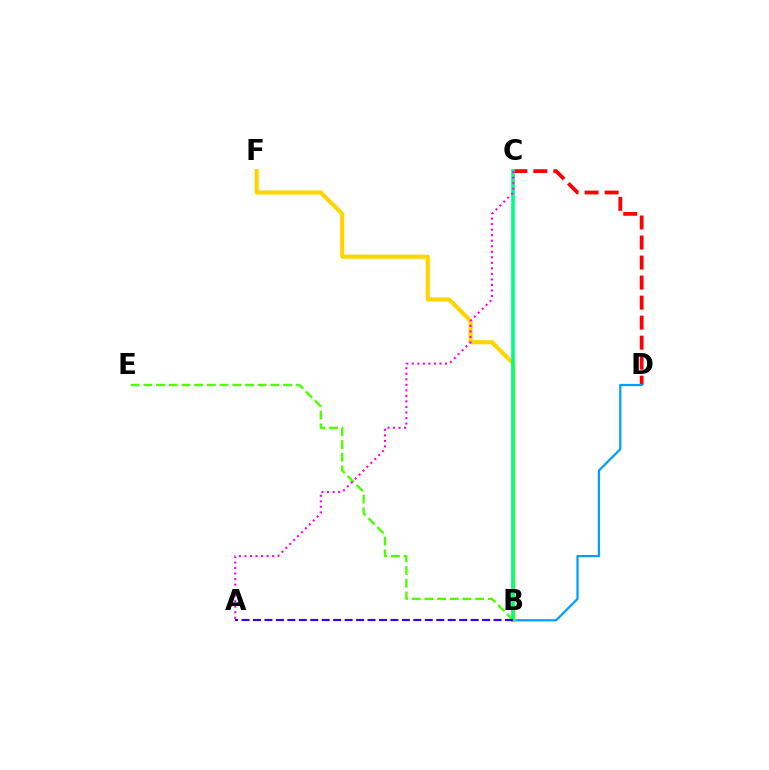{('B', 'E'): [{'color': '#4fff00', 'line_style': 'dashed', 'thickness': 1.73}], ('C', 'D'): [{'color': '#ff0000', 'line_style': 'dashed', 'thickness': 2.72}], ('B', 'D'): [{'color': '#009eff', 'line_style': 'solid', 'thickness': 1.61}], ('B', 'F'): [{'color': '#ffd500', 'line_style': 'solid', 'thickness': 2.99}], ('B', 'C'): [{'color': '#00ff86', 'line_style': 'solid', 'thickness': 2.64}], ('A', 'B'): [{'color': '#3700ff', 'line_style': 'dashed', 'thickness': 1.56}], ('A', 'C'): [{'color': '#ff00ed', 'line_style': 'dotted', 'thickness': 1.5}]}